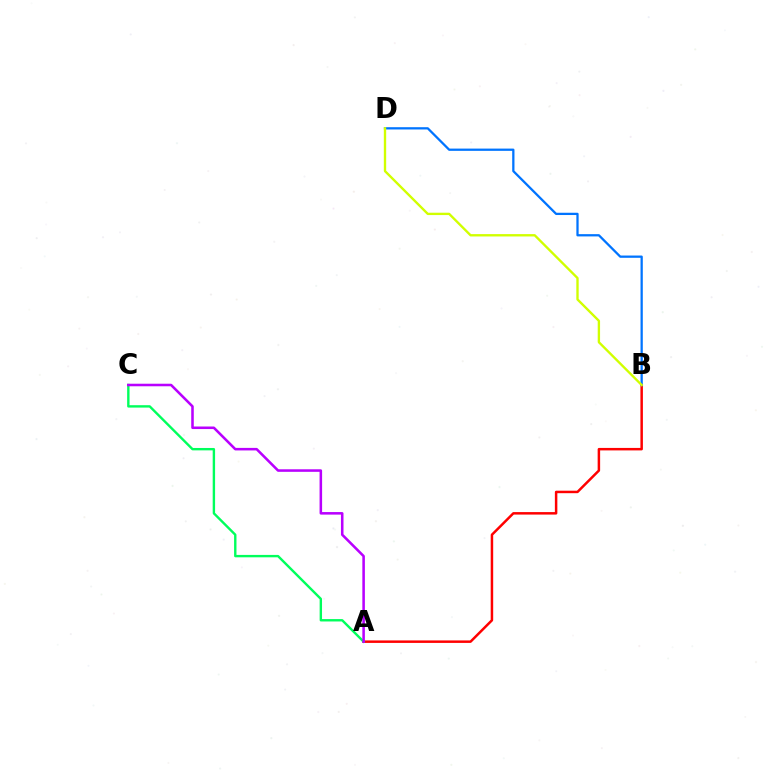{('A', 'B'): [{'color': '#ff0000', 'line_style': 'solid', 'thickness': 1.79}], ('B', 'D'): [{'color': '#0074ff', 'line_style': 'solid', 'thickness': 1.63}, {'color': '#d1ff00', 'line_style': 'solid', 'thickness': 1.7}], ('A', 'C'): [{'color': '#00ff5c', 'line_style': 'solid', 'thickness': 1.72}, {'color': '#b900ff', 'line_style': 'solid', 'thickness': 1.83}]}